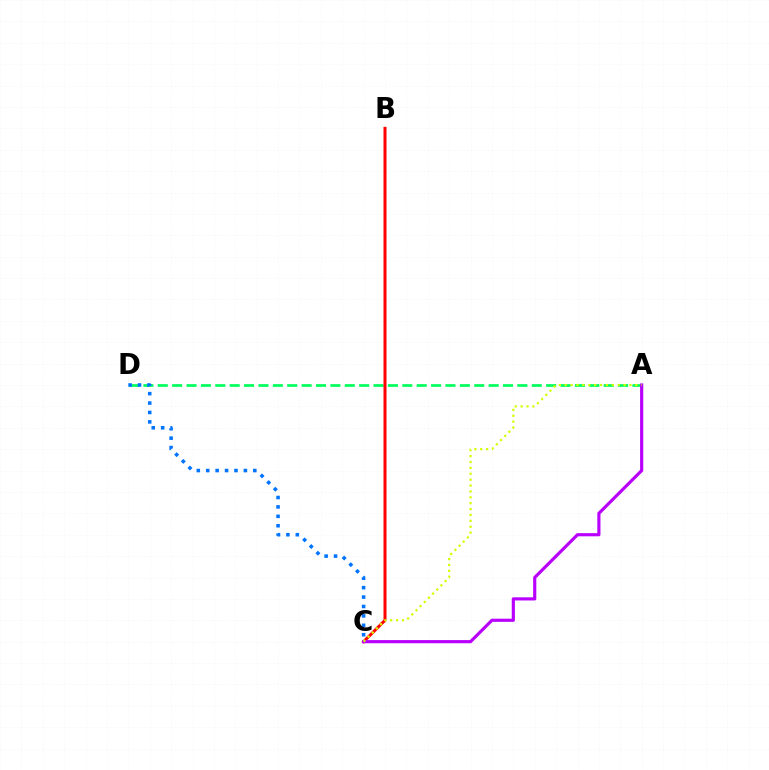{('A', 'D'): [{'color': '#00ff5c', 'line_style': 'dashed', 'thickness': 1.95}], ('B', 'C'): [{'color': '#ff0000', 'line_style': 'solid', 'thickness': 2.16}], ('C', 'D'): [{'color': '#0074ff', 'line_style': 'dotted', 'thickness': 2.56}], ('A', 'C'): [{'color': '#b900ff', 'line_style': 'solid', 'thickness': 2.28}, {'color': '#d1ff00', 'line_style': 'dotted', 'thickness': 1.6}]}